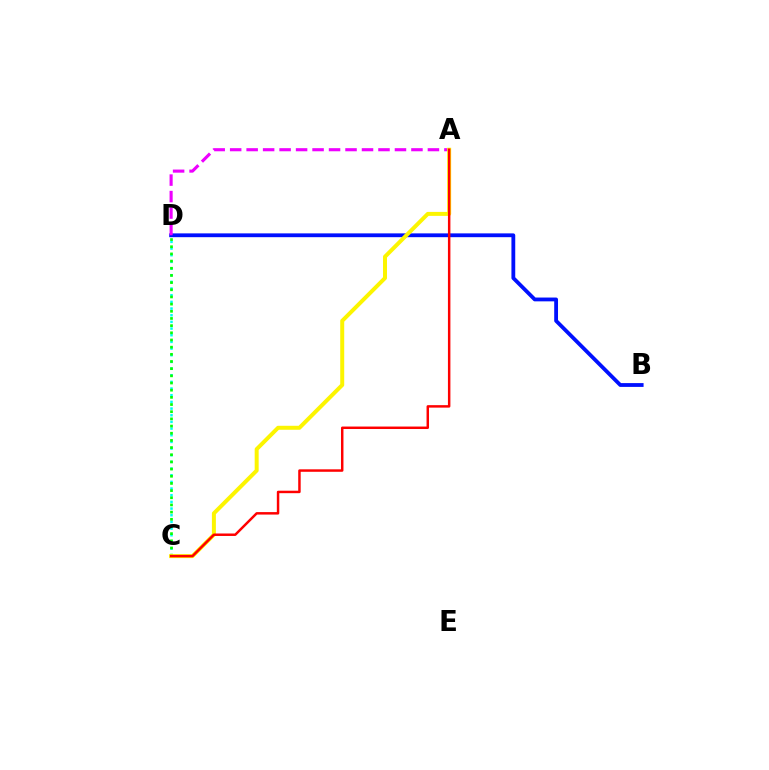{('C', 'D'): [{'color': '#00fff6', 'line_style': 'dotted', 'thickness': 1.81}, {'color': '#08ff00', 'line_style': 'dotted', 'thickness': 1.95}], ('B', 'D'): [{'color': '#0010ff', 'line_style': 'solid', 'thickness': 2.74}], ('A', 'D'): [{'color': '#ee00ff', 'line_style': 'dashed', 'thickness': 2.24}], ('A', 'C'): [{'color': '#fcf500', 'line_style': 'solid', 'thickness': 2.87}, {'color': '#ff0000', 'line_style': 'solid', 'thickness': 1.78}]}